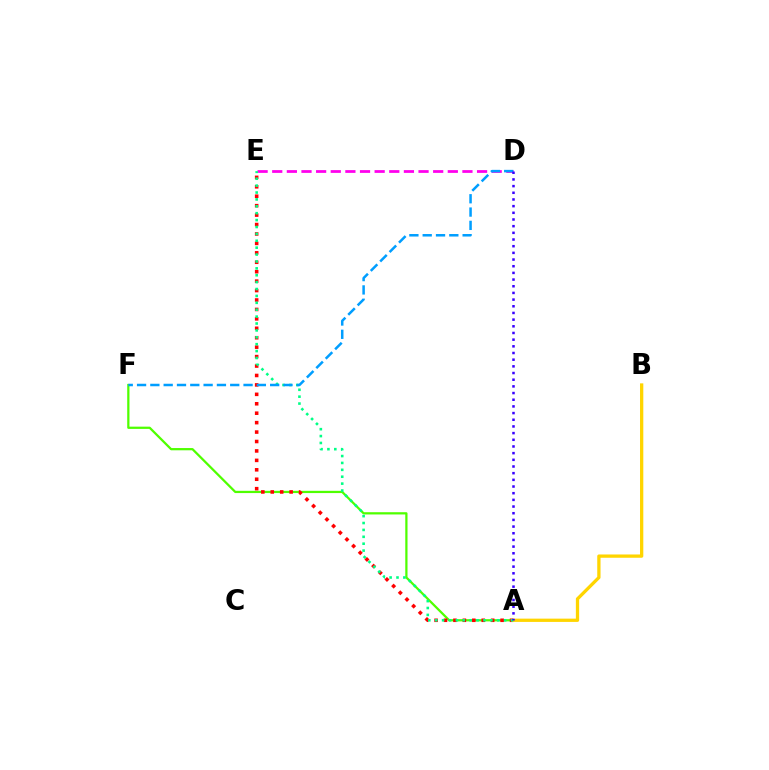{('A', 'F'): [{'color': '#4fff00', 'line_style': 'solid', 'thickness': 1.62}], ('D', 'E'): [{'color': '#ff00ed', 'line_style': 'dashed', 'thickness': 1.99}], ('A', 'E'): [{'color': '#ff0000', 'line_style': 'dotted', 'thickness': 2.56}, {'color': '#00ff86', 'line_style': 'dotted', 'thickness': 1.87}], ('A', 'B'): [{'color': '#ffd500', 'line_style': 'solid', 'thickness': 2.36}], ('D', 'F'): [{'color': '#009eff', 'line_style': 'dashed', 'thickness': 1.81}], ('A', 'D'): [{'color': '#3700ff', 'line_style': 'dotted', 'thickness': 1.81}]}